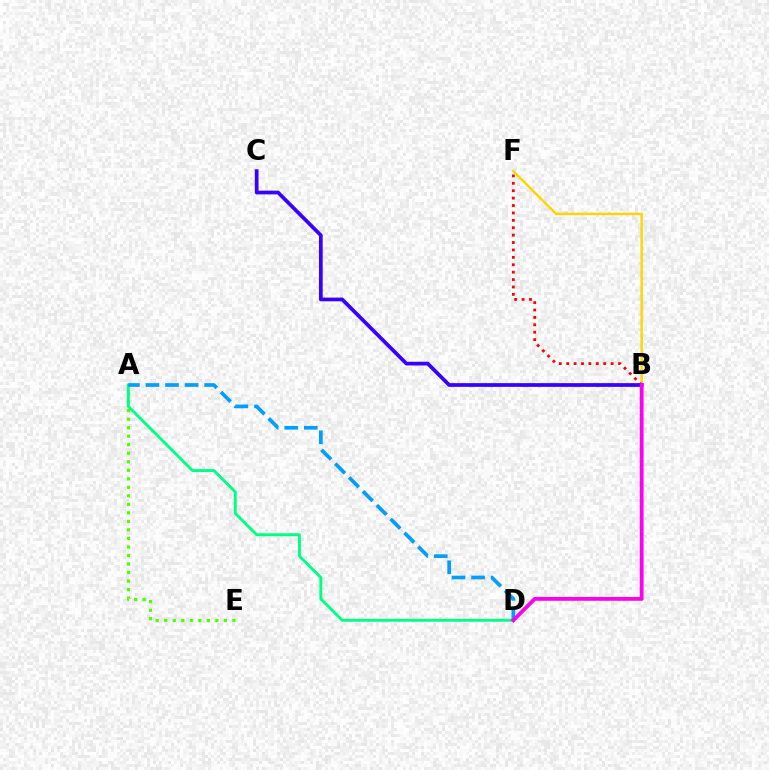{('B', 'F'): [{'color': '#ffd500', 'line_style': 'solid', 'thickness': 1.75}, {'color': '#ff0000', 'line_style': 'dotted', 'thickness': 2.01}], ('A', 'E'): [{'color': '#4fff00', 'line_style': 'dotted', 'thickness': 2.31}], ('A', 'D'): [{'color': '#00ff86', 'line_style': 'solid', 'thickness': 2.09}, {'color': '#009eff', 'line_style': 'dashed', 'thickness': 2.66}], ('B', 'C'): [{'color': '#3700ff', 'line_style': 'solid', 'thickness': 2.68}], ('B', 'D'): [{'color': '#ff00ed', 'line_style': 'solid', 'thickness': 2.74}]}